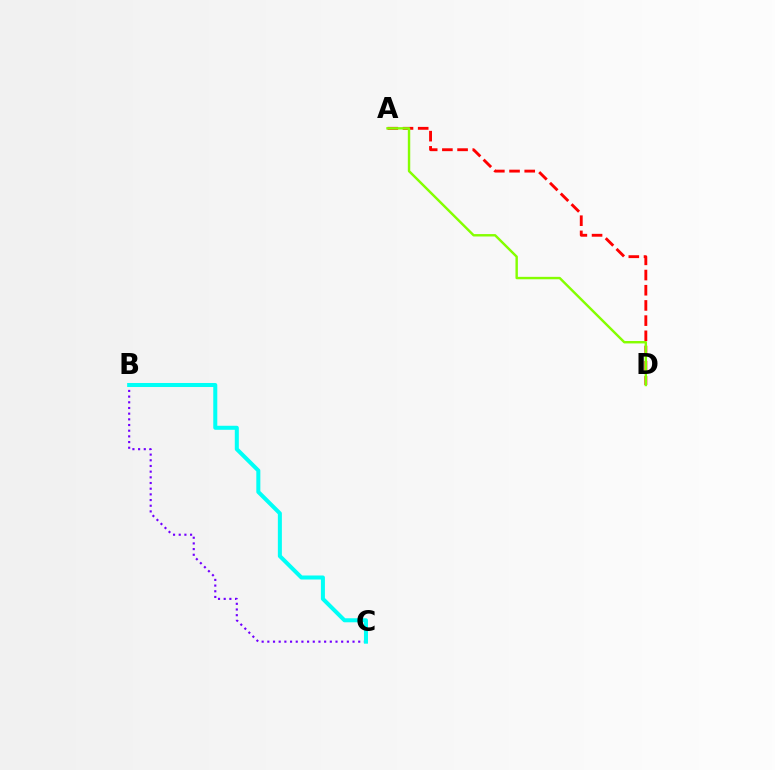{('B', 'C'): [{'color': '#7200ff', 'line_style': 'dotted', 'thickness': 1.54}, {'color': '#00fff6', 'line_style': 'solid', 'thickness': 2.9}], ('A', 'D'): [{'color': '#ff0000', 'line_style': 'dashed', 'thickness': 2.06}, {'color': '#84ff00', 'line_style': 'solid', 'thickness': 1.74}]}